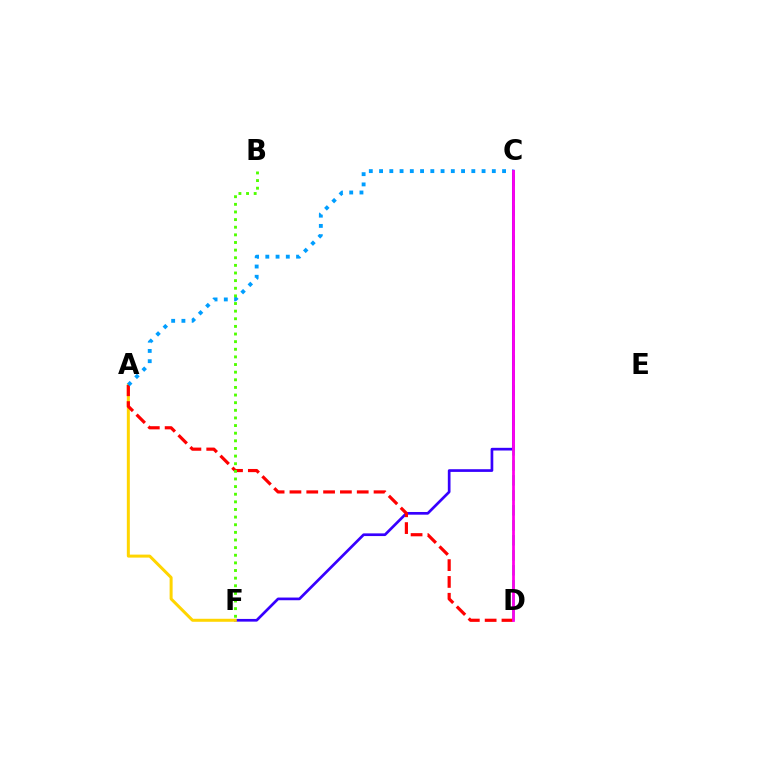{('C', 'D'): [{'color': '#00ff86', 'line_style': 'dashed', 'thickness': 2.04}, {'color': '#ff00ed', 'line_style': 'solid', 'thickness': 2.0}], ('C', 'F'): [{'color': '#3700ff', 'line_style': 'solid', 'thickness': 1.94}], ('A', 'F'): [{'color': '#ffd500', 'line_style': 'solid', 'thickness': 2.16}], ('A', 'D'): [{'color': '#ff0000', 'line_style': 'dashed', 'thickness': 2.29}], ('A', 'C'): [{'color': '#009eff', 'line_style': 'dotted', 'thickness': 2.78}], ('B', 'F'): [{'color': '#4fff00', 'line_style': 'dotted', 'thickness': 2.07}]}